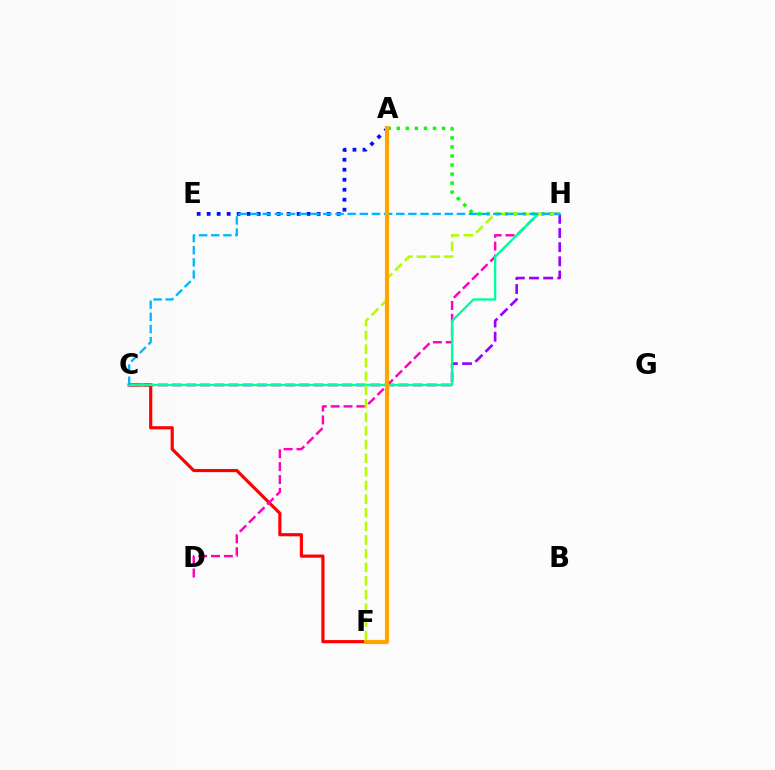{('A', 'E'): [{'color': '#0010ff', 'line_style': 'dotted', 'thickness': 2.72}], ('A', 'H'): [{'color': '#08ff00', 'line_style': 'dotted', 'thickness': 2.46}], ('C', 'H'): [{'color': '#9b00ff', 'line_style': 'dashed', 'thickness': 1.92}, {'color': '#00ff9d', 'line_style': 'solid', 'thickness': 1.69}, {'color': '#00b5ff', 'line_style': 'dashed', 'thickness': 1.65}], ('C', 'F'): [{'color': '#ff0000', 'line_style': 'solid', 'thickness': 2.28}], ('D', 'H'): [{'color': '#ff00bd', 'line_style': 'dashed', 'thickness': 1.75}], ('F', 'H'): [{'color': '#b3ff00', 'line_style': 'dashed', 'thickness': 1.85}], ('A', 'F'): [{'color': '#ffa500', 'line_style': 'solid', 'thickness': 3.0}]}